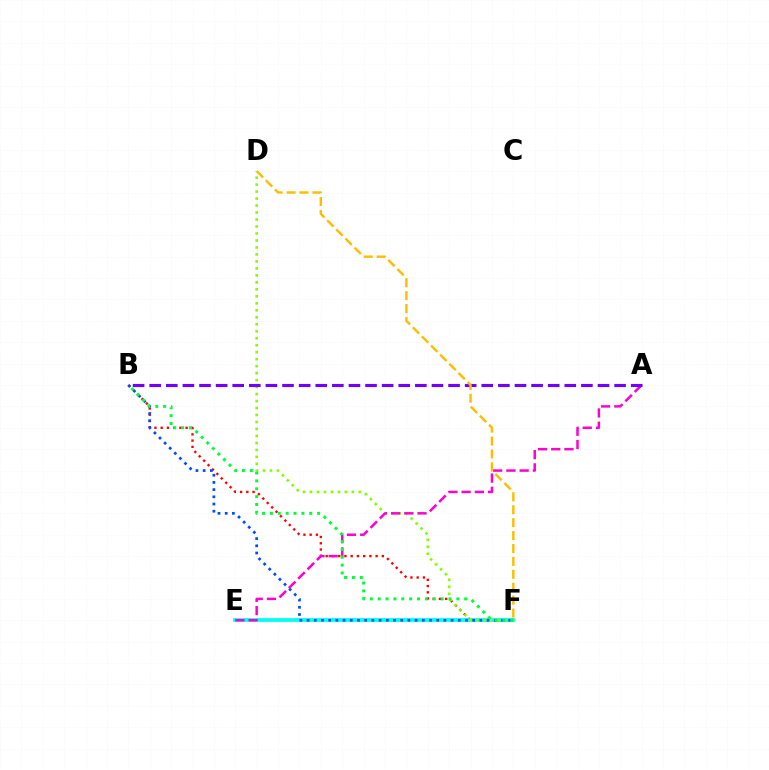{('B', 'F'): [{'color': '#ff0000', 'line_style': 'dotted', 'thickness': 1.69}, {'color': '#004bff', 'line_style': 'dotted', 'thickness': 1.96}, {'color': '#00ff39', 'line_style': 'dotted', 'thickness': 2.14}], ('E', 'F'): [{'color': '#00fff6', 'line_style': 'solid', 'thickness': 2.7}], ('D', 'F'): [{'color': '#84ff00', 'line_style': 'dotted', 'thickness': 1.9}, {'color': '#ffbd00', 'line_style': 'dashed', 'thickness': 1.76}], ('A', 'E'): [{'color': '#ff00cf', 'line_style': 'dashed', 'thickness': 1.8}], ('A', 'B'): [{'color': '#7200ff', 'line_style': 'dashed', 'thickness': 2.26}]}